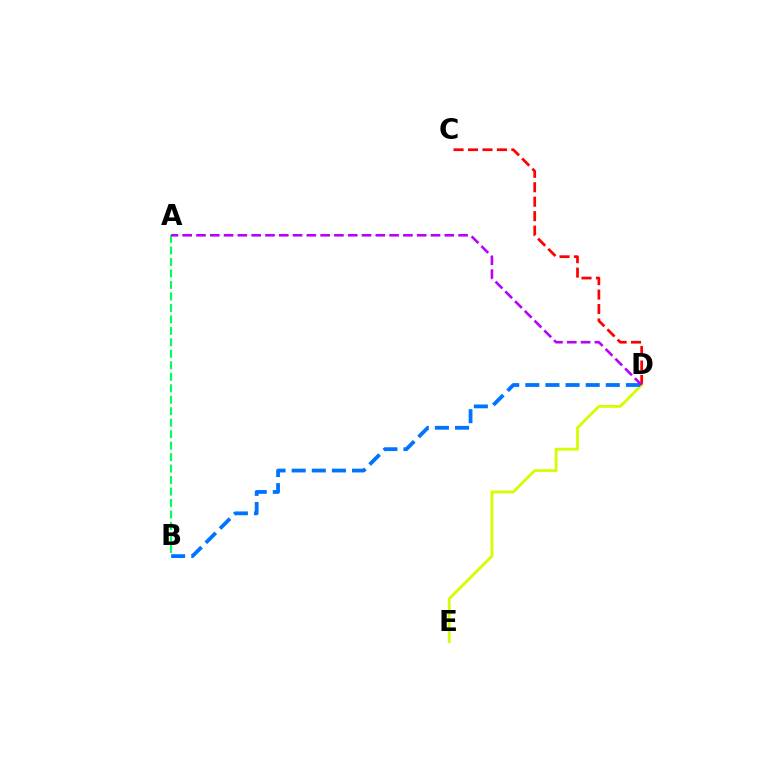{('C', 'D'): [{'color': '#ff0000', 'line_style': 'dashed', 'thickness': 1.96}], ('D', 'E'): [{'color': '#d1ff00', 'line_style': 'solid', 'thickness': 2.02}], ('A', 'B'): [{'color': '#00ff5c', 'line_style': 'dashed', 'thickness': 1.56}], ('B', 'D'): [{'color': '#0074ff', 'line_style': 'dashed', 'thickness': 2.73}], ('A', 'D'): [{'color': '#b900ff', 'line_style': 'dashed', 'thickness': 1.87}]}